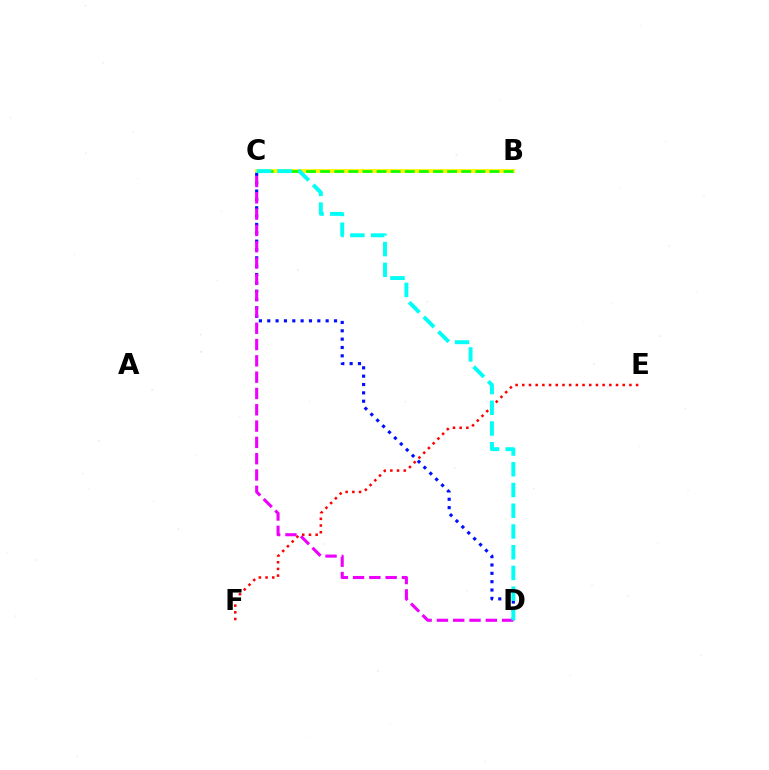{('E', 'F'): [{'color': '#ff0000', 'line_style': 'dotted', 'thickness': 1.82}], ('B', 'C'): [{'color': '#fcf500', 'line_style': 'solid', 'thickness': 2.74}, {'color': '#08ff00', 'line_style': 'dashed', 'thickness': 1.92}], ('C', 'D'): [{'color': '#0010ff', 'line_style': 'dotted', 'thickness': 2.27}, {'color': '#ee00ff', 'line_style': 'dashed', 'thickness': 2.21}, {'color': '#00fff6', 'line_style': 'dashed', 'thickness': 2.82}]}